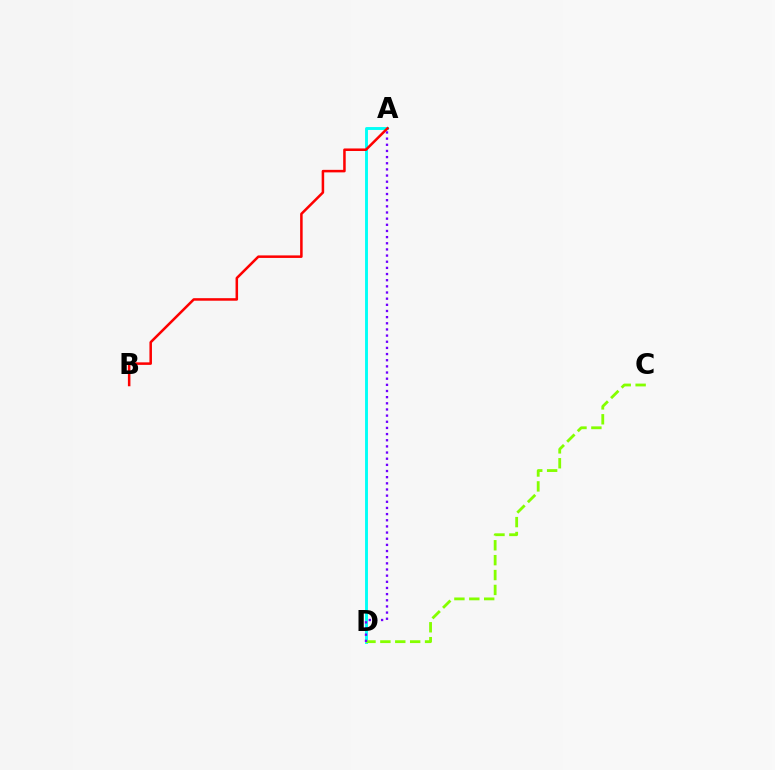{('A', 'D'): [{'color': '#00fff6', 'line_style': 'solid', 'thickness': 2.09}, {'color': '#7200ff', 'line_style': 'dotted', 'thickness': 1.67}], ('A', 'B'): [{'color': '#ff0000', 'line_style': 'solid', 'thickness': 1.82}], ('C', 'D'): [{'color': '#84ff00', 'line_style': 'dashed', 'thickness': 2.02}]}